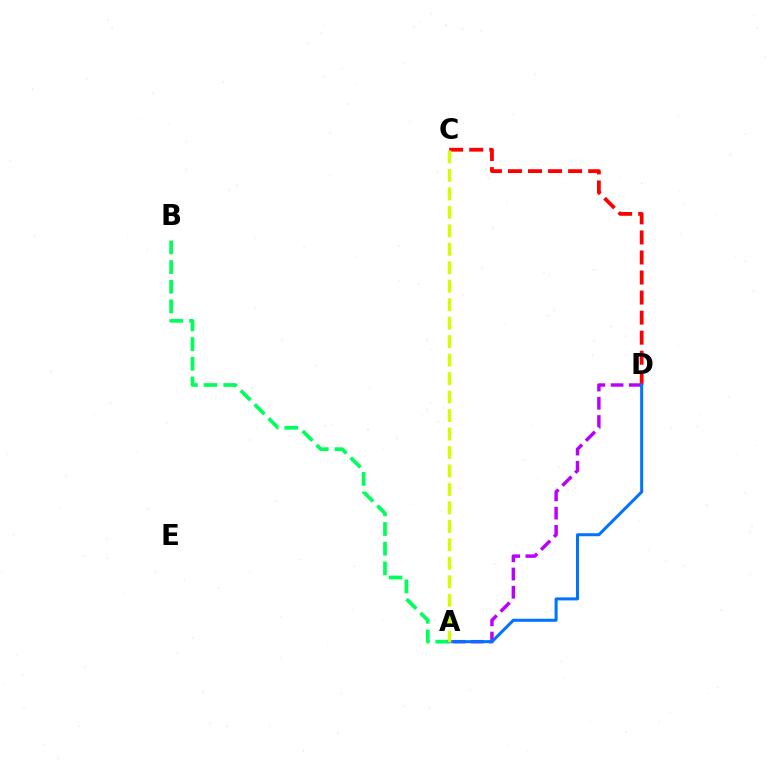{('C', 'D'): [{'color': '#ff0000', 'line_style': 'dashed', 'thickness': 2.72}], ('A', 'B'): [{'color': '#00ff5c', 'line_style': 'dashed', 'thickness': 2.67}], ('A', 'D'): [{'color': '#b900ff', 'line_style': 'dashed', 'thickness': 2.48}, {'color': '#0074ff', 'line_style': 'solid', 'thickness': 2.18}], ('A', 'C'): [{'color': '#d1ff00', 'line_style': 'dashed', 'thickness': 2.51}]}